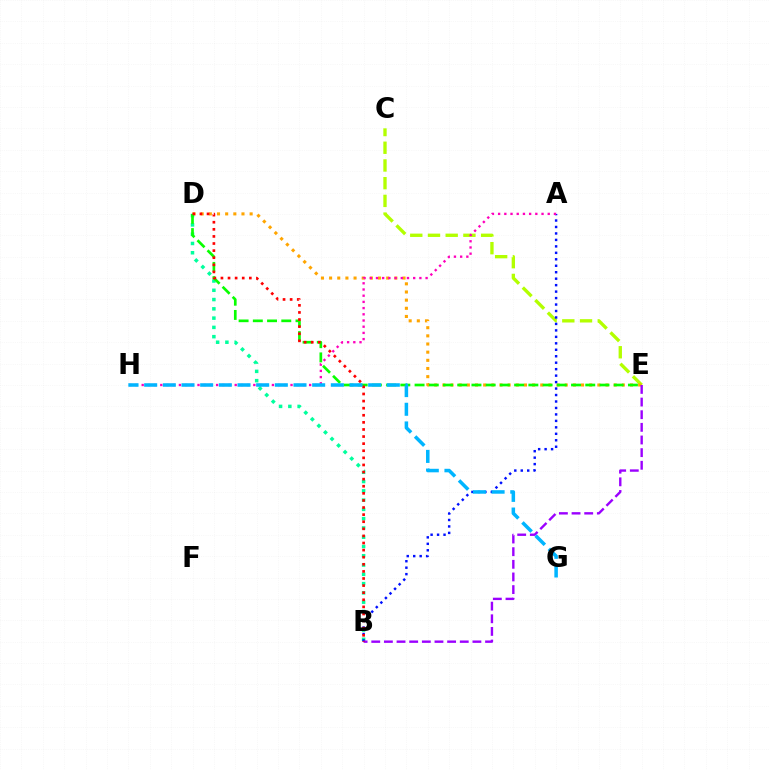{('C', 'E'): [{'color': '#b3ff00', 'line_style': 'dashed', 'thickness': 2.41}], ('D', 'E'): [{'color': '#ffa500', 'line_style': 'dotted', 'thickness': 2.22}, {'color': '#08ff00', 'line_style': 'dashed', 'thickness': 1.93}], ('B', 'D'): [{'color': '#00ff9d', 'line_style': 'dotted', 'thickness': 2.52}, {'color': '#ff0000', 'line_style': 'dotted', 'thickness': 1.93}], ('A', 'B'): [{'color': '#0010ff', 'line_style': 'dotted', 'thickness': 1.76}], ('A', 'H'): [{'color': '#ff00bd', 'line_style': 'dotted', 'thickness': 1.69}], ('B', 'E'): [{'color': '#9b00ff', 'line_style': 'dashed', 'thickness': 1.72}], ('G', 'H'): [{'color': '#00b5ff', 'line_style': 'dashed', 'thickness': 2.54}]}